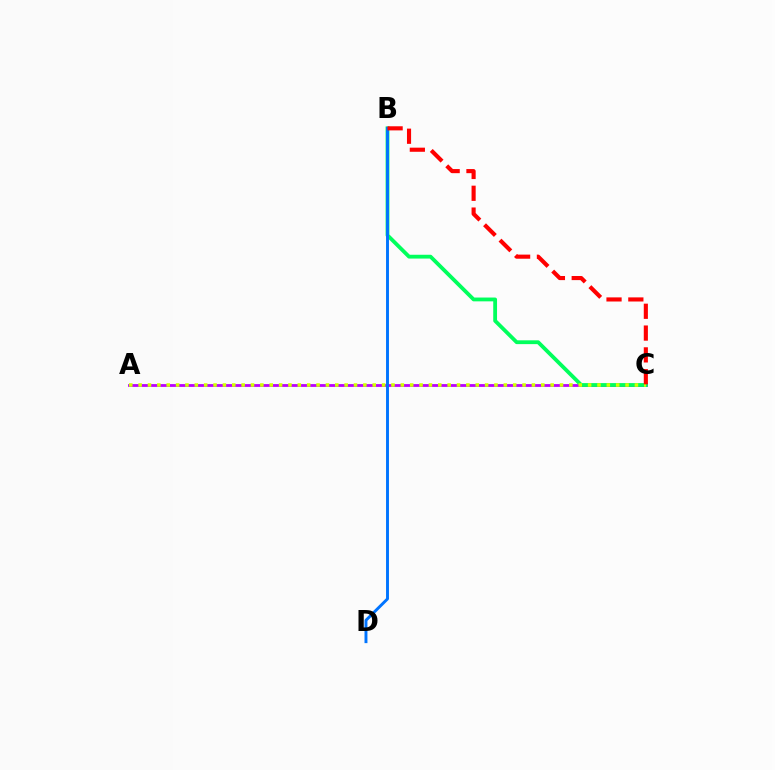{('A', 'C'): [{'color': '#b900ff', 'line_style': 'solid', 'thickness': 2.01}, {'color': '#d1ff00', 'line_style': 'dotted', 'thickness': 2.54}], ('B', 'C'): [{'color': '#00ff5c', 'line_style': 'solid', 'thickness': 2.74}, {'color': '#ff0000', 'line_style': 'dashed', 'thickness': 2.96}], ('B', 'D'): [{'color': '#0074ff', 'line_style': 'solid', 'thickness': 2.1}]}